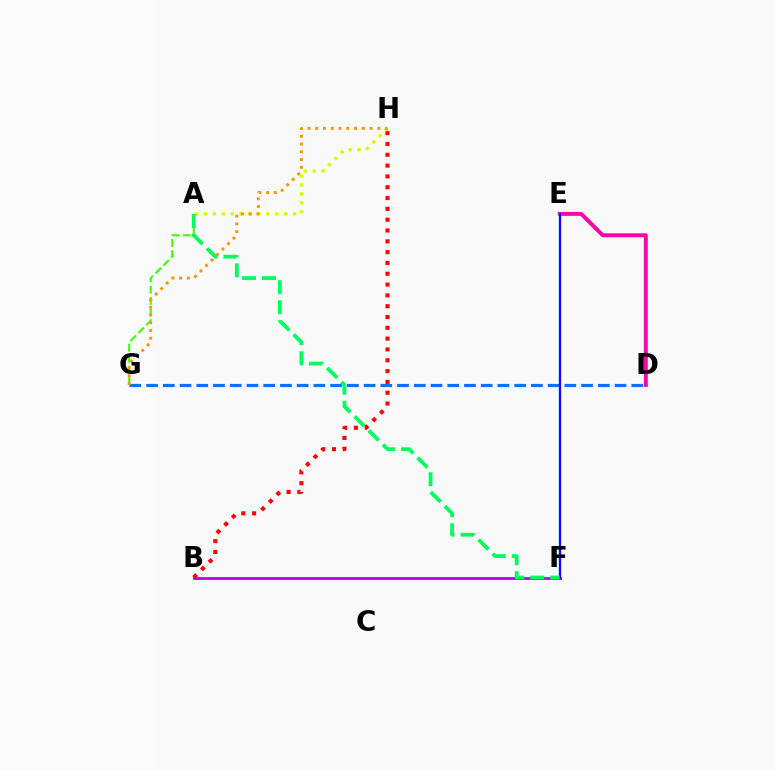{('D', 'E'): [{'color': '#ff00ac', 'line_style': 'solid', 'thickness': 2.82}], ('E', 'F'): [{'color': '#00fff6', 'line_style': 'solid', 'thickness': 1.77}, {'color': '#2500ff', 'line_style': 'solid', 'thickness': 1.57}], ('A', 'H'): [{'color': '#d1ff00', 'line_style': 'dotted', 'thickness': 2.42}], ('D', 'G'): [{'color': '#0074ff', 'line_style': 'dashed', 'thickness': 2.27}], ('B', 'F'): [{'color': '#b900ff', 'line_style': 'solid', 'thickness': 2.03}], ('A', 'G'): [{'color': '#3dff00', 'line_style': 'dashed', 'thickness': 1.51}], ('A', 'F'): [{'color': '#00ff5c', 'line_style': 'dashed', 'thickness': 2.72}], ('B', 'H'): [{'color': '#ff0000', 'line_style': 'dotted', 'thickness': 2.94}], ('G', 'H'): [{'color': '#ff9400', 'line_style': 'dotted', 'thickness': 2.11}]}